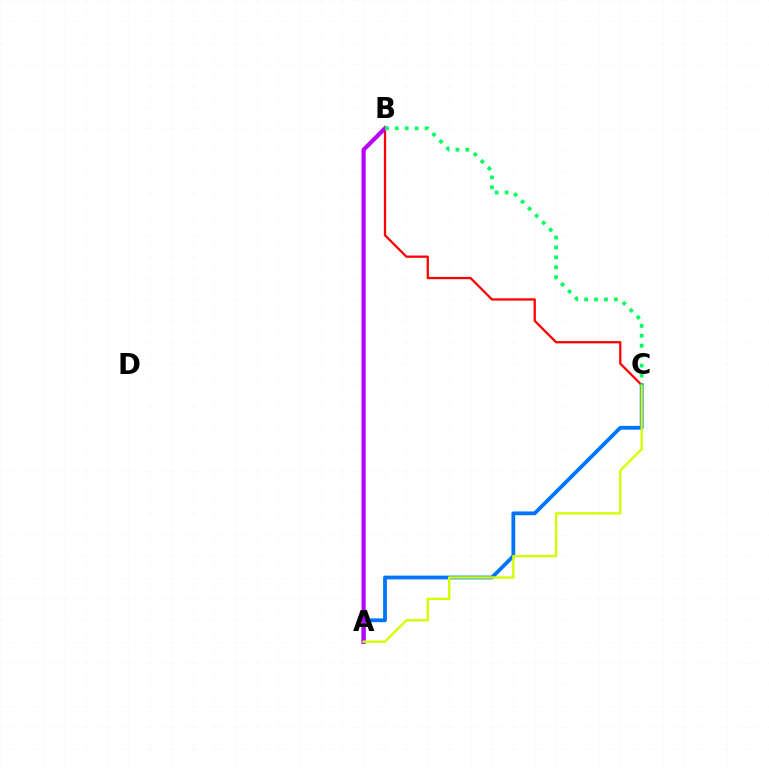{('A', 'C'): [{'color': '#0074ff', 'line_style': 'solid', 'thickness': 2.73}, {'color': '#d1ff00', 'line_style': 'solid', 'thickness': 1.69}], ('B', 'C'): [{'color': '#ff0000', 'line_style': 'solid', 'thickness': 1.64}, {'color': '#00ff5c', 'line_style': 'dotted', 'thickness': 2.7}], ('A', 'B'): [{'color': '#b900ff', 'line_style': 'solid', 'thickness': 2.99}]}